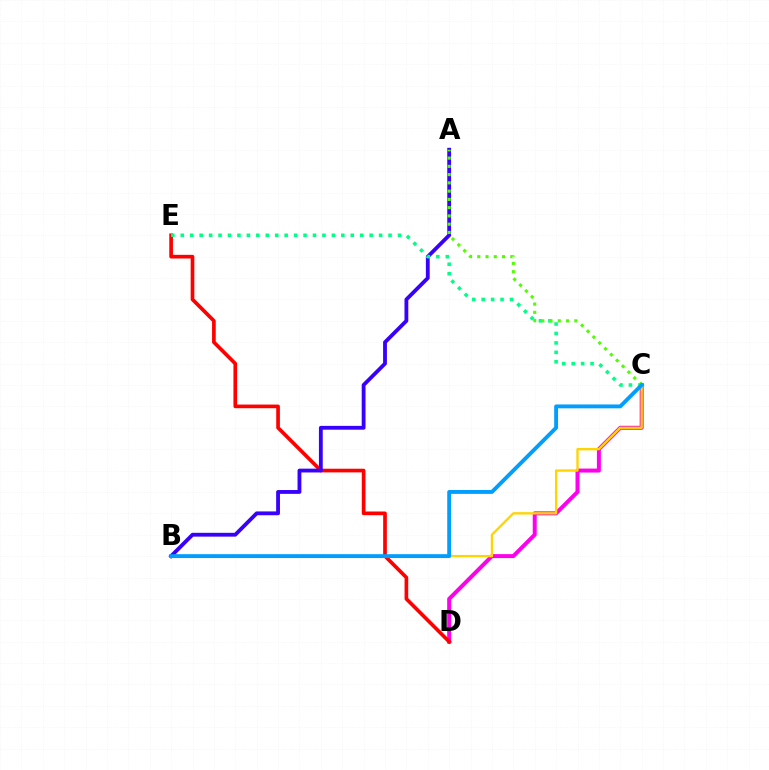{('C', 'D'): [{'color': '#ff00ed', 'line_style': 'solid', 'thickness': 2.87}], ('B', 'C'): [{'color': '#ffd500', 'line_style': 'solid', 'thickness': 1.68}, {'color': '#009eff', 'line_style': 'solid', 'thickness': 2.78}], ('D', 'E'): [{'color': '#ff0000', 'line_style': 'solid', 'thickness': 2.64}], ('A', 'B'): [{'color': '#3700ff', 'line_style': 'solid', 'thickness': 2.75}], ('C', 'E'): [{'color': '#00ff86', 'line_style': 'dotted', 'thickness': 2.57}], ('A', 'C'): [{'color': '#4fff00', 'line_style': 'dotted', 'thickness': 2.24}]}